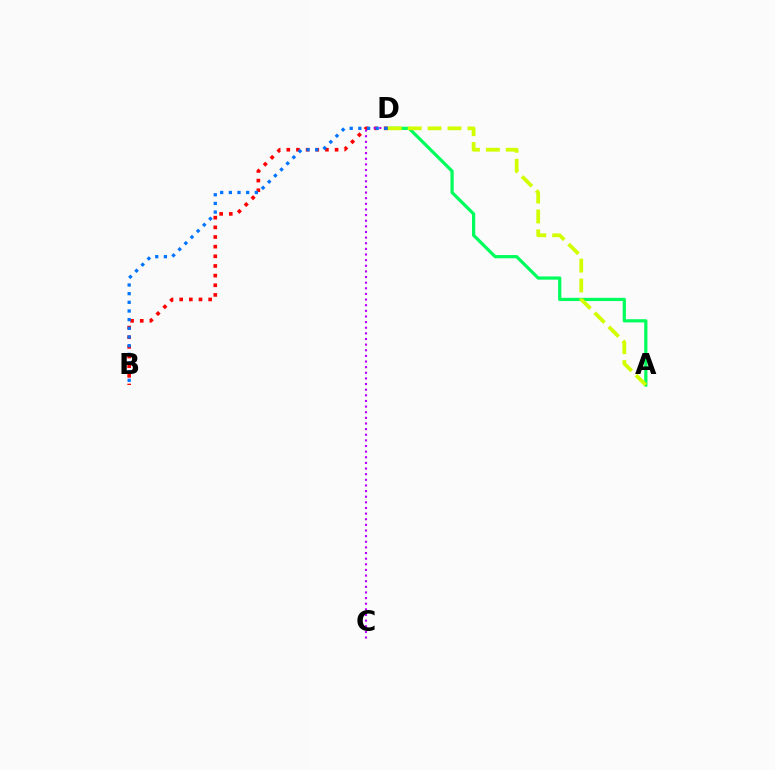{('A', 'D'): [{'color': '#00ff5c', 'line_style': 'solid', 'thickness': 2.32}, {'color': '#d1ff00', 'line_style': 'dashed', 'thickness': 2.7}], ('B', 'D'): [{'color': '#ff0000', 'line_style': 'dotted', 'thickness': 2.62}, {'color': '#0074ff', 'line_style': 'dotted', 'thickness': 2.35}], ('C', 'D'): [{'color': '#b900ff', 'line_style': 'dotted', 'thickness': 1.53}]}